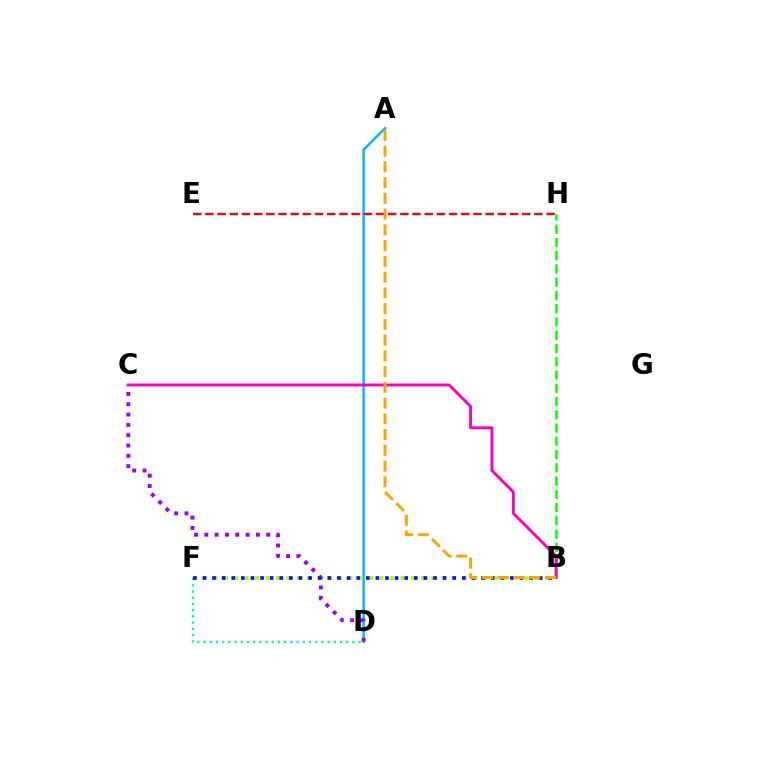{('B', 'H'): [{'color': '#08ff00', 'line_style': 'dashed', 'thickness': 1.8}], ('A', 'D'): [{'color': '#00b5ff', 'line_style': 'solid', 'thickness': 1.74}], ('C', 'D'): [{'color': '#9b00ff', 'line_style': 'dotted', 'thickness': 2.8}], ('D', 'F'): [{'color': '#00ff9d', 'line_style': 'dotted', 'thickness': 1.68}], ('B', 'F'): [{'color': '#b3ff00', 'line_style': 'dotted', 'thickness': 2.82}, {'color': '#0010ff', 'line_style': 'dotted', 'thickness': 2.61}], ('E', 'H'): [{'color': '#ff0000', 'line_style': 'dashed', 'thickness': 1.66}], ('B', 'C'): [{'color': '#ff00bd', 'line_style': 'solid', 'thickness': 2.09}], ('A', 'B'): [{'color': '#ffa500', 'line_style': 'dashed', 'thickness': 2.14}]}